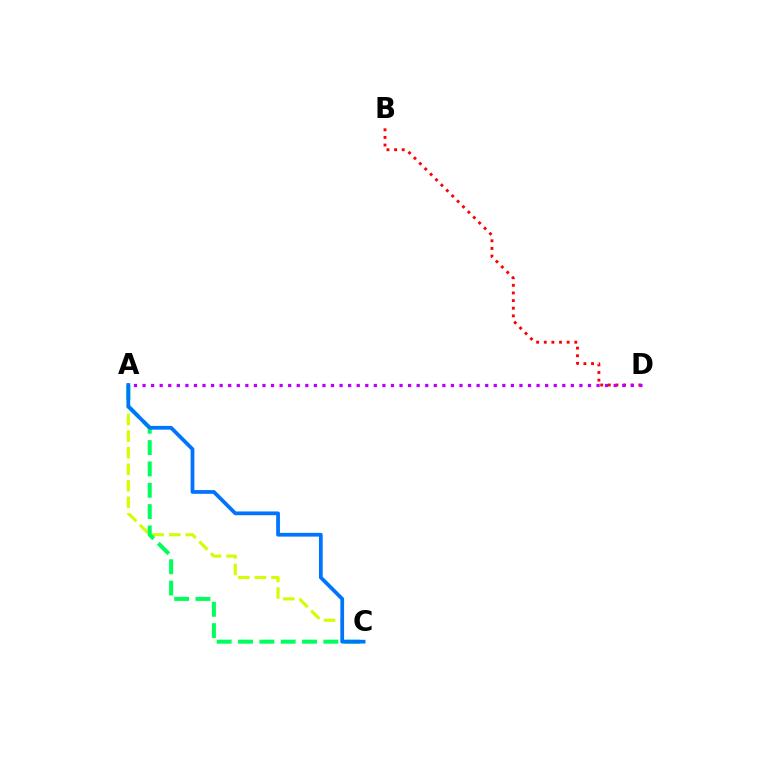{('A', 'C'): [{'color': '#d1ff00', 'line_style': 'dashed', 'thickness': 2.25}, {'color': '#00ff5c', 'line_style': 'dashed', 'thickness': 2.9}, {'color': '#0074ff', 'line_style': 'solid', 'thickness': 2.7}], ('B', 'D'): [{'color': '#ff0000', 'line_style': 'dotted', 'thickness': 2.07}], ('A', 'D'): [{'color': '#b900ff', 'line_style': 'dotted', 'thickness': 2.33}]}